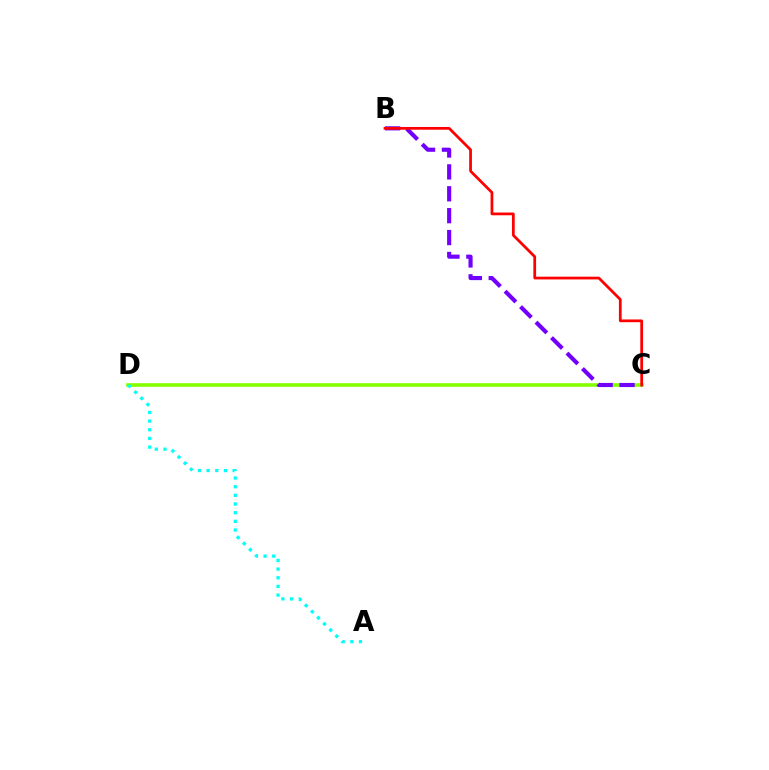{('C', 'D'): [{'color': '#84ff00', 'line_style': 'solid', 'thickness': 2.6}], ('B', 'C'): [{'color': '#7200ff', 'line_style': 'dashed', 'thickness': 2.97}, {'color': '#ff0000', 'line_style': 'solid', 'thickness': 1.98}], ('A', 'D'): [{'color': '#00fff6', 'line_style': 'dotted', 'thickness': 2.35}]}